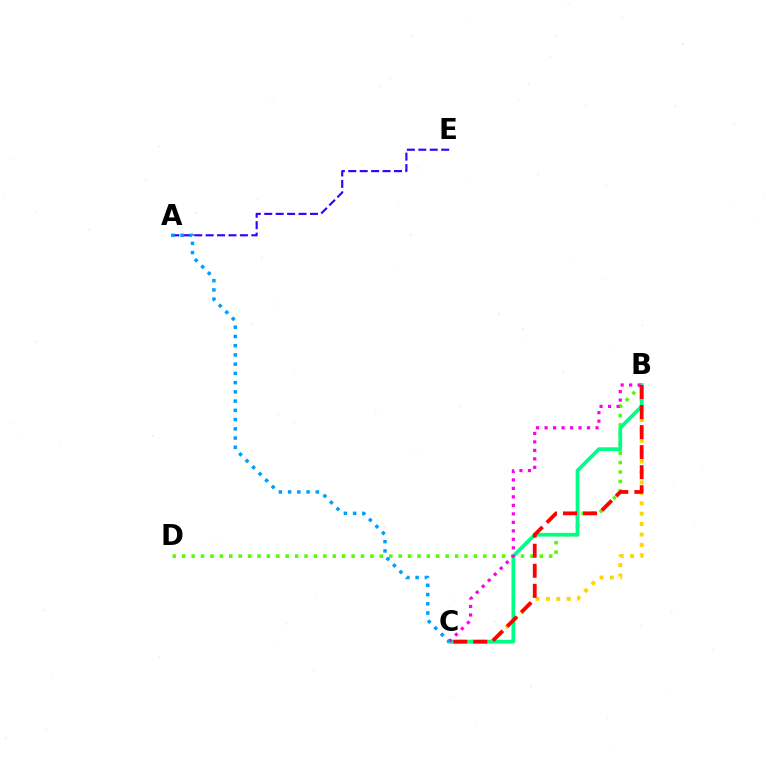{('B', 'D'): [{'color': '#4fff00', 'line_style': 'dotted', 'thickness': 2.56}], ('B', 'C'): [{'color': '#ffd500', 'line_style': 'dotted', 'thickness': 2.83}, {'color': '#00ff86', 'line_style': 'solid', 'thickness': 2.69}, {'color': '#ff00ed', 'line_style': 'dotted', 'thickness': 2.31}, {'color': '#ff0000', 'line_style': 'dashed', 'thickness': 2.72}], ('A', 'E'): [{'color': '#3700ff', 'line_style': 'dashed', 'thickness': 1.55}], ('A', 'C'): [{'color': '#009eff', 'line_style': 'dotted', 'thickness': 2.51}]}